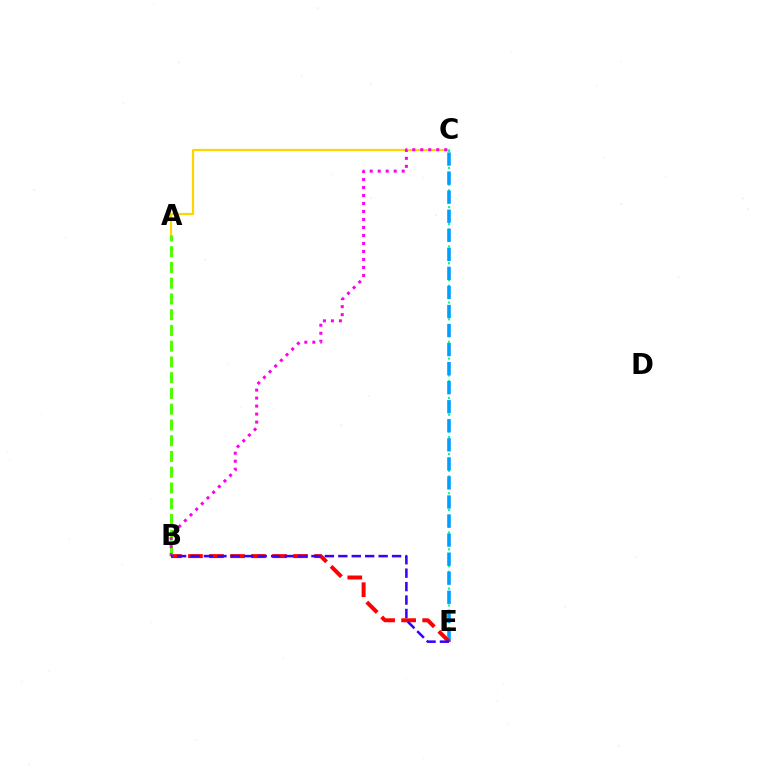{('A', 'C'): [{'color': '#ffd500', 'line_style': 'solid', 'thickness': 1.61}], ('C', 'E'): [{'color': '#00ff86', 'line_style': 'dotted', 'thickness': 1.52}, {'color': '#009eff', 'line_style': 'dashed', 'thickness': 2.59}], ('B', 'E'): [{'color': '#ff0000', 'line_style': 'dashed', 'thickness': 2.86}, {'color': '#3700ff', 'line_style': 'dashed', 'thickness': 1.83}], ('A', 'B'): [{'color': '#4fff00', 'line_style': 'dashed', 'thickness': 2.14}], ('B', 'C'): [{'color': '#ff00ed', 'line_style': 'dotted', 'thickness': 2.17}]}